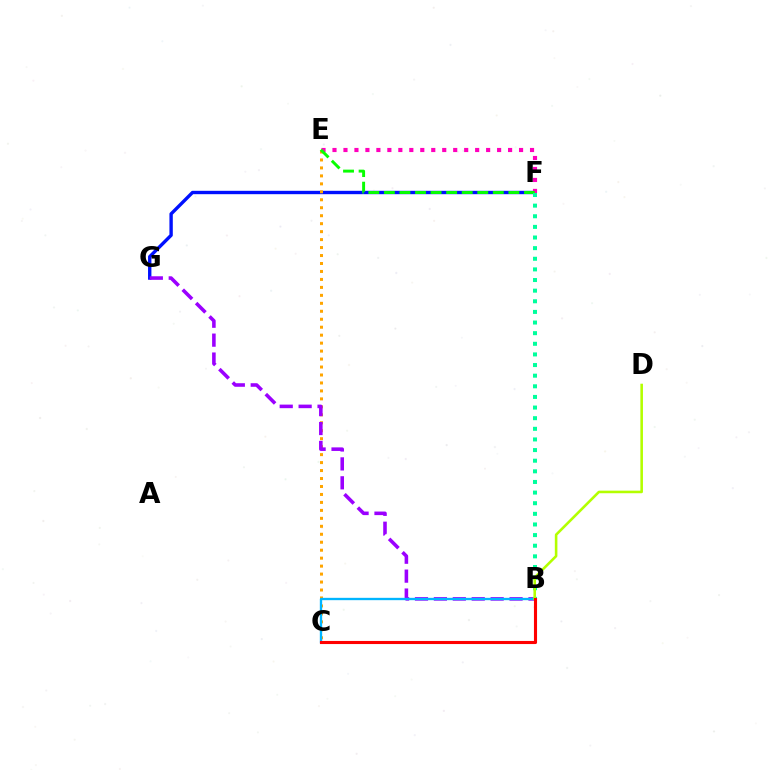{('F', 'G'): [{'color': '#0010ff', 'line_style': 'solid', 'thickness': 2.43}], ('C', 'E'): [{'color': '#ffa500', 'line_style': 'dotted', 'thickness': 2.16}], ('B', 'G'): [{'color': '#9b00ff', 'line_style': 'dashed', 'thickness': 2.57}], ('E', 'F'): [{'color': '#ff00bd', 'line_style': 'dotted', 'thickness': 2.98}, {'color': '#08ff00', 'line_style': 'dashed', 'thickness': 2.11}], ('B', 'C'): [{'color': '#00b5ff', 'line_style': 'solid', 'thickness': 1.68}, {'color': '#ff0000', 'line_style': 'solid', 'thickness': 2.24}], ('B', 'F'): [{'color': '#00ff9d', 'line_style': 'dotted', 'thickness': 2.89}], ('B', 'D'): [{'color': '#b3ff00', 'line_style': 'solid', 'thickness': 1.86}]}